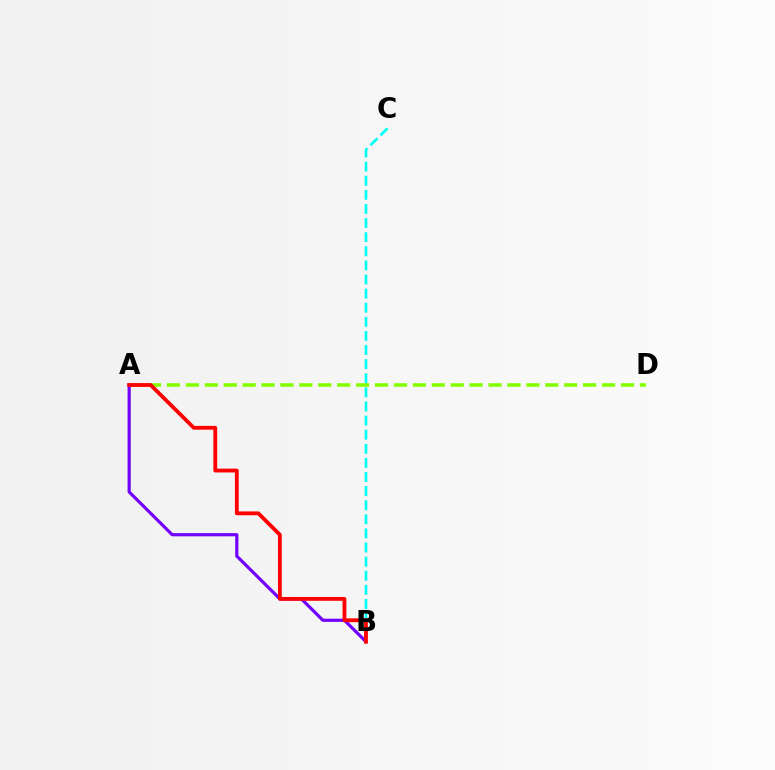{('B', 'C'): [{'color': '#00fff6', 'line_style': 'dashed', 'thickness': 1.92}], ('A', 'D'): [{'color': '#84ff00', 'line_style': 'dashed', 'thickness': 2.57}], ('A', 'B'): [{'color': '#7200ff', 'line_style': 'solid', 'thickness': 2.29}, {'color': '#ff0000', 'line_style': 'solid', 'thickness': 2.75}]}